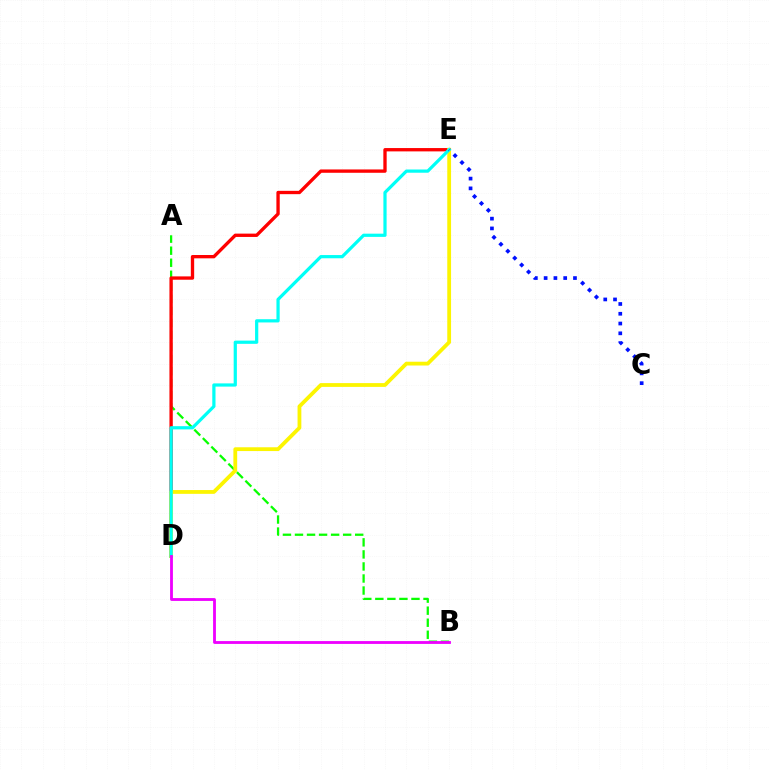{('A', 'B'): [{'color': '#08ff00', 'line_style': 'dashed', 'thickness': 1.64}], ('D', 'E'): [{'color': '#ff0000', 'line_style': 'solid', 'thickness': 2.4}, {'color': '#fcf500', 'line_style': 'solid', 'thickness': 2.73}, {'color': '#00fff6', 'line_style': 'solid', 'thickness': 2.32}], ('C', 'E'): [{'color': '#0010ff', 'line_style': 'dotted', 'thickness': 2.66}], ('B', 'D'): [{'color': '#ee00ff', 'line_style': 'solid', 'thickness': 2.04}]}